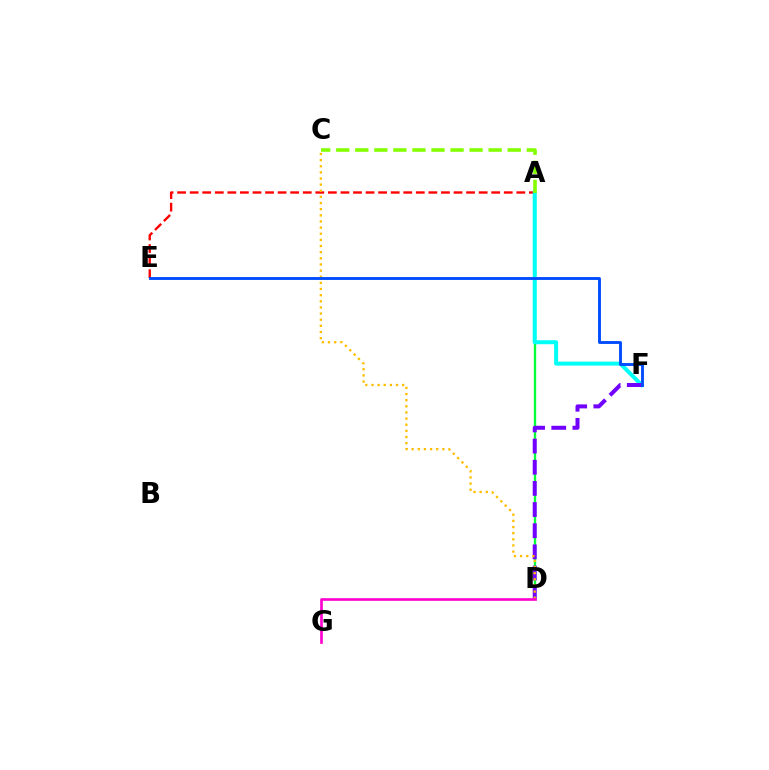{('A', 'E'): [{'color': '#ff0000', 'line_style': 'dashed', 'thickness': 1.71}], ('A', 'D'): [{'color': '#00ff39', 'line_style': 'solid', 'thickness': 1.69}], ('A', 'F'): [{'color': '#00fff6', 'line_style': 'solid', 'thickness': 2.88}], ('D', 'F'): [{'color': '#7200ff', 'line_style': 'dashed', 'thickness': 2.87}], ('C', 'D'): [{'color': '#ffbd00', 'line_style': 'dotted', 'thickness': 1.67}], ('D', 'G'): [{'color': '#ff00cf', 'line_style': 'solid', 'thickness': 1.91}], ('A', 'C'): [{'color': '#84ff00', 'line_style': 'dashed', 'thickness': 2.59}], ('E', 'F'): [{'color': '#004bff', 'line_style': 'solid', 'thickness': 2.07}]}